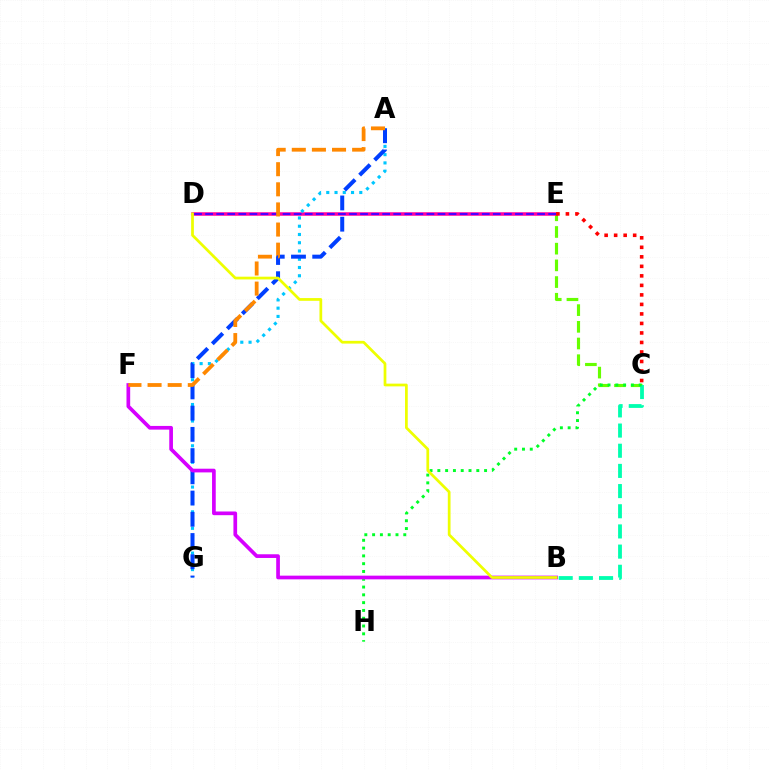{('C', 'E'): [{'color': '#66ff00', 'line_style': 'dashed', 'thickness': 2.27}, {'color': '#ff0000', 'line_style': 'dotted', 'thickness': 2.59}], ('D', 'E'): [{'color': '#ff00a0', 'line_style': 'solid', 'thickness': 2.52}, {'color': '#4f00ff', 'line_style': 'dashed', 'thickness': 1.5}], ('A', 'G'): [{'color': '#00c7ff', 'line_style': 'dotted', 'thickness': 2.24}, {'color': '#003fff', 'line_style': 'dashed', 'thickness': 2.88}], ('B', 'C'): [{'color': '#00ffaf', 'line_style': 'dashed', 'thickness': 2.74}], ('C', 'H'): [{'color': '#00ff27', 'line_style': 'dotted', 'thickness': 2.12}], ('B', 'F'): [{'color': '#d600ff', 'line_style': 'solid', 'thickness': 2.66}], ('B', 'D'): [{'color': '#eeff00', 'line_style': 'solid', 'thickness': 1.97}], ('A', 'F'): [{'color': '#ff8800', 'line_style': 'dashed', 'thickness': 2.73}]}